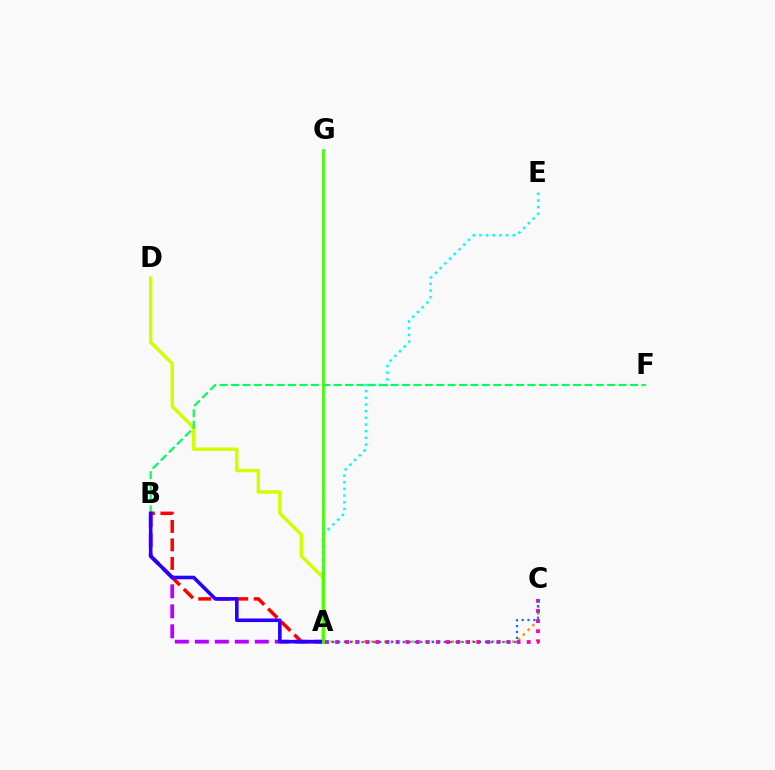{('A', 'C'): [{'color': '#ff9400', 'line_style': 'dotted', 'thickness': 1.83}, {'color': '#ff00ac', 'line_style': 'dotted', 'thickness': 2.74}, {'color': '#0074ff', 'line_style': 'dotted', 'thickness': 1.6}], ('A', 'E'): [{'color': '#00fff6', 'line_style': 'dotted', 'thickness': 1.81}], ('A', 'B'): [{'color': '#ff0000', 'line_style': 'dashed', 'thickness': 2.51}, {'color': '#b900ff', 'line_style': 'dashed', 'thickness': 2.72}, {'color': '#2500ff', 'line_style': 'solid', 'thickness': 2.58}], ('A', 'D'): [{'color': '#d1ff00', 'line_style': 'solid', 'thickness': 2.47}], ('B', 'F'): [{'color': '#00ff5c', 'line_style': 'dashed', 'thickness': 1.55}], ('A', 'G'): [{'color': '#3dff00', 'line_style': 'solid', 'thickness': 1.97}]}